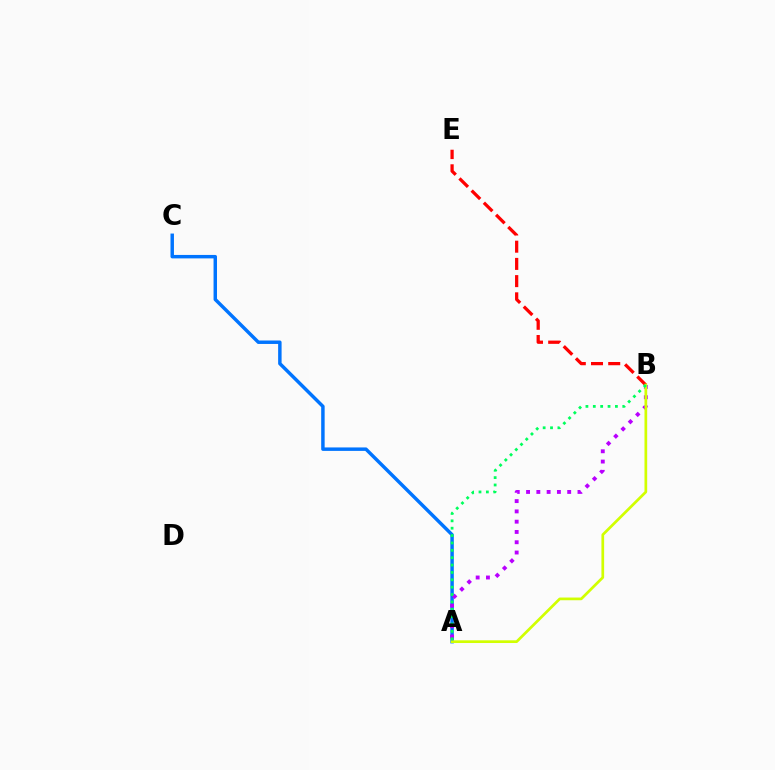{('A', 'C'): [{'color': '#0074ff', 'line_style': 'solid', 'thickness': 2.49}], ('B', 'E'): [{'color': '#ff0000', 'line_style': 'dashed', 'thickness': 2.34}], ('A', 'B'): [{'color': '#b900ff', 'line_style': 'dotted', 'thickness': 2.79}, {'color': '#d1ff00', 'line_style': 'solid', 'thickness': 1.95}, {'color': '#00ff5c', 'line_style': 'dotted', 'thickness': 2.0}]}